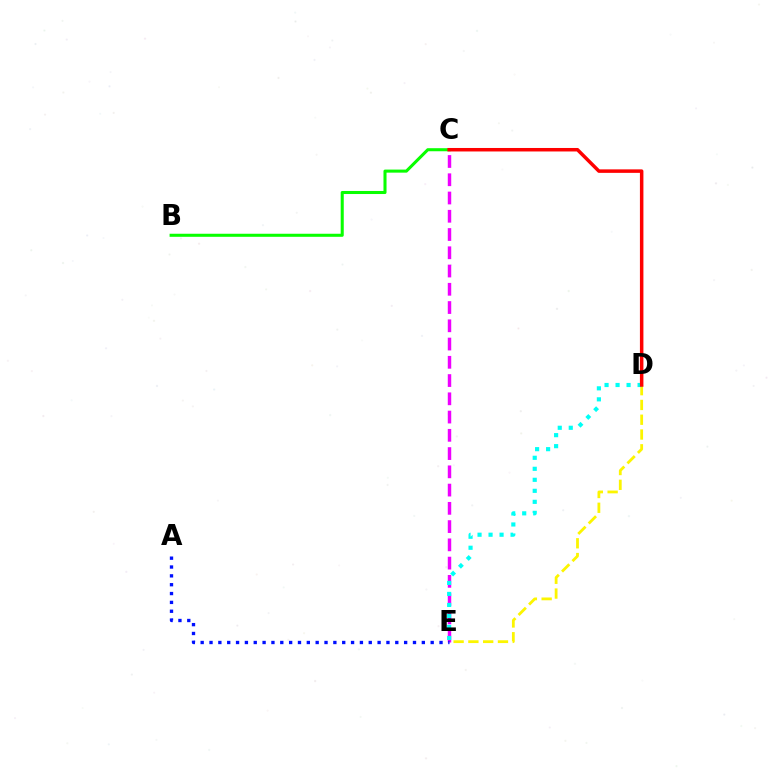{('C', 'E'): [{'color': '#ee00ff', 'line_style': 'dashed', 'thickness': 2.48}], ('D', 'E'): [{'color': '#fcf500', 'line_style': 'dashed', 'thickness': 2.01}, {'color': '#00fff6', 'line_style': 'dotted', 'thickness': 2.99}], ('B', 'C'): [{'color': '#08ff00', 'line_style': 'solid', 'thickness': 2.2}], ('A', 'E'): [{'color': '#0010ff', 'line_style': 'dotted', 'thickness': 2.4}], ('C', 'D'): [{'color': '#ff0000', 'line_style': 'solid', 'thickness': 2.52}]}